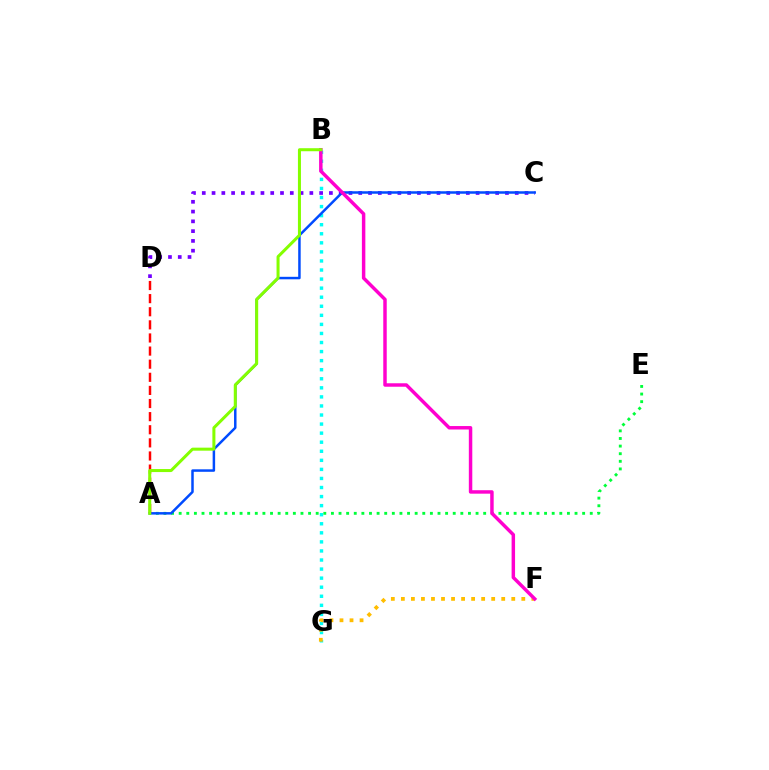{('B', 'G'): [{'color': '#00fff6', 'line_style': 'dotted', 'thickness': 2.46}], ('A', 'E'): [{'color': '#00ff39', 'line_style': 'dotted', 'thickness': 2.07}], ('C', 'D'): [{'color': '#7200ff', 'line_style': 'dotted', 'thickness': 2.66}], ('F', 'G'): [{'color': '#ffbd00', 'line_style': 'dotted', 'thickness': 2.73}], ('A', 'C'): [{'color': '#004bff', 'line_style': 'solid', 'thickness': 1.79}], ('A', 'D'): [{'color': '#ff0000', 'line_style': 'dashed', 'thickness': 1.78}], ('B', 'F'): [{'color': '#ff00cf', 'line_style': 'solid', 'thickness': 2.49}], ('A', 'B'): [{'color': '#84ff00', 'line_style': 'solid', 'thickness': 2.18}]}